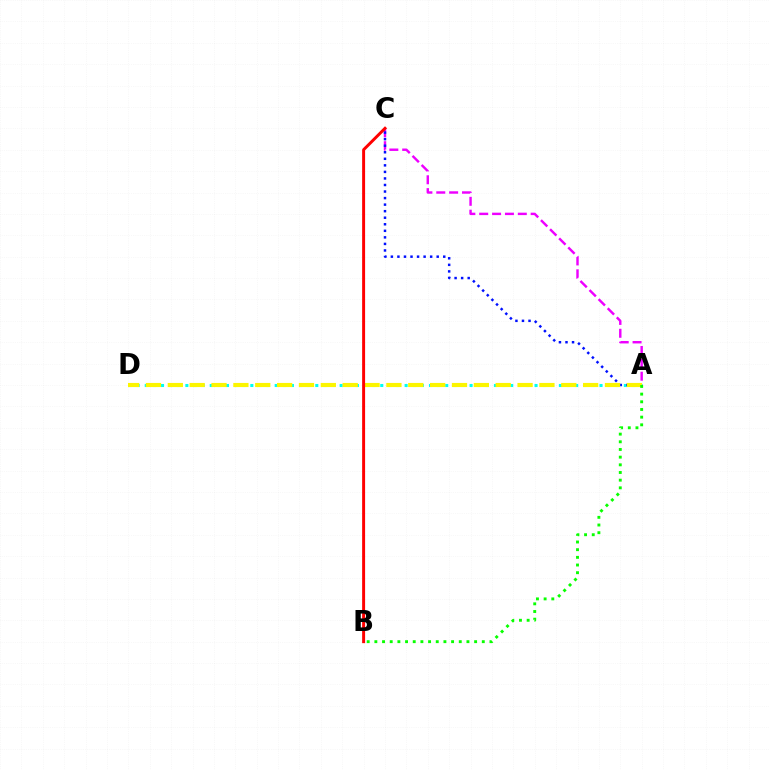{('A', 'C'): [{'color': '#ee00ff', 'line_style': 'dashed', 'thickness': 1.75}, {'color': '#0010ff', 'line_style': 'dotted', 'thickness': 1.78}], ('A', 'D'): [{'color': '#00fff6', 'line_style': 'dotted', 'thickness': 2.21}, {'color': '#fcf500', 'line_style': 'dashed', 'thickness': 2.97}], ('A', 'B'): [{'color': '#08ff00', 'line_style': 'dotted', 'thickness': 2.08}], ('B', 'C'): [{'color': '#ff0000', 'line_style': 'solid', 'thickness': 2.13}]}